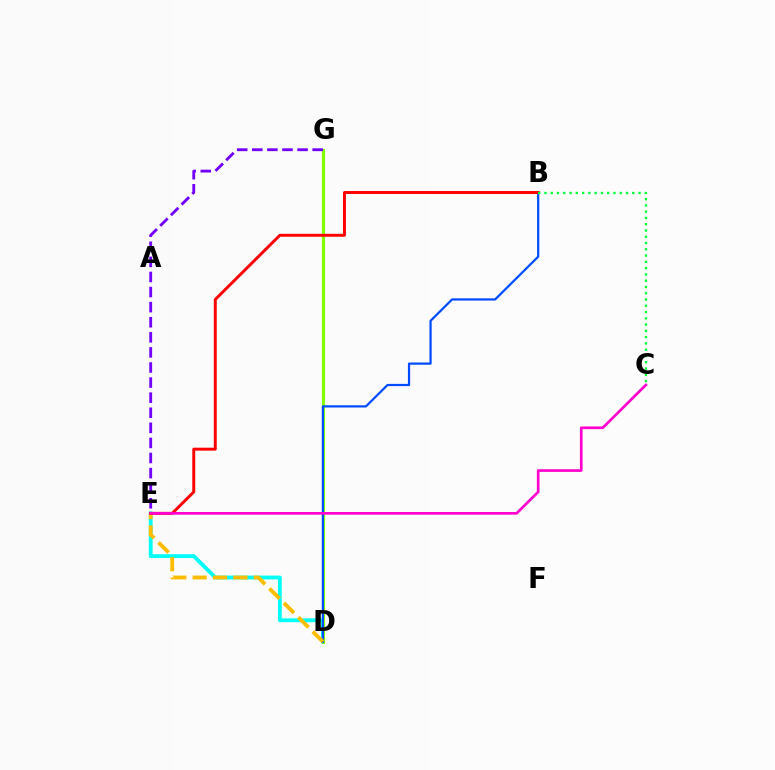{('D', 'E'): [{'color': '#00fff6', 'line_style': 'solid', 'thickness': 2.75}, {'color': '#ffbd00', 'line_style': 'dashed', 'thickness': 2.77}], ('D', 'G'): [{'color': '#84ff00', 'line_style': 'solid', 'thickness': 2.27}], ('B', 'D'): [{'color': '#004bff', 'line_style': 'solid', 'thickness': 1.6}], ('E', 'G'): [{'color': '#7200ff', 'line_style': 'dashed', 'thickness': 2.05}], ('B', 'E'): [{'color': '#ff0000', 'line_style': 'solid', 'thickness': 2.12}], ('B', 'C'): [{'color': '#00ff39', 'line_style': 'dotted', 'thickness': 1.7}], ('C', 'E'): [{'color': '#ff00cf', 'line_style': 'solid', 'thickness': 1.92}]}